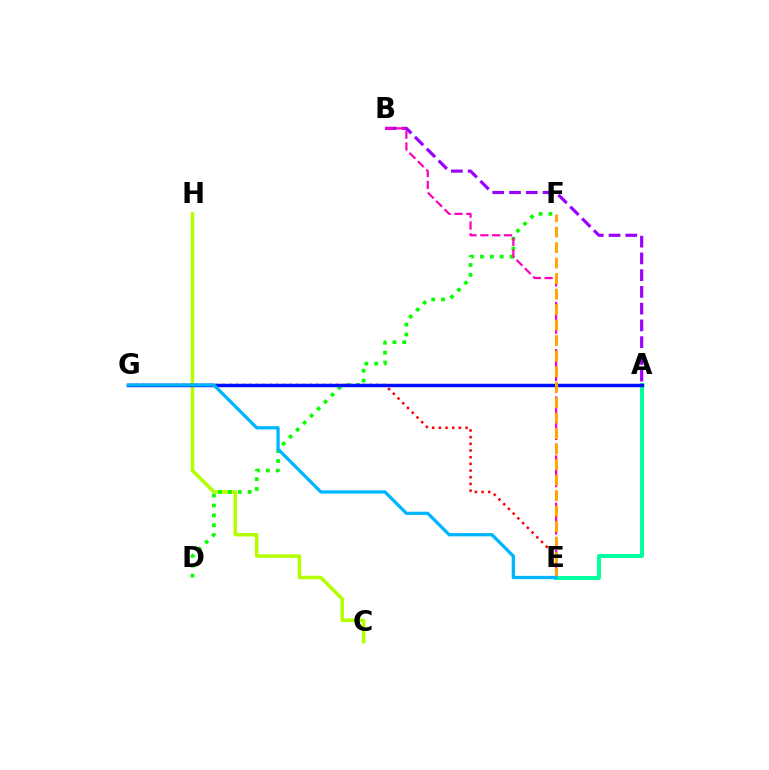{('A', 'B'): [{'color': '#9b00ff', 'line_style': 'dashed', 'thickness': 2.28}], ('C', 'H'): [{'color': '#b3ff00', 'line_style': 'solid', 'thickness': 2.53}], ('D', 'F'): [{'color': '#08ff00', 'line_style': 'dotted', 'thickness': 2.68}], ('A', 'E'): [{'color': '#00ff9d', 'line_style': 'solid', 'thickness': 2.83}], ('E', 'G'): [{'color': '#ff0000', 'line_style': 'dotted', 'thickness': 1.82}, {'color': '#00b5ff', 'line_style': 'solid', 'thickness': 2.36}], ('B', 'E'): [{'color': '#ff00bd', 'line_style': 'dashed', 'thickness': 1.6}], ('A', 'G'): [{'color': '#0010ff', 'line_style': 'solid', 'thickness': 2.47}], ('E', 'F'): [{'color': '#ffa500', 'line_style': 'dashed', 'thickness': 2.11}]}